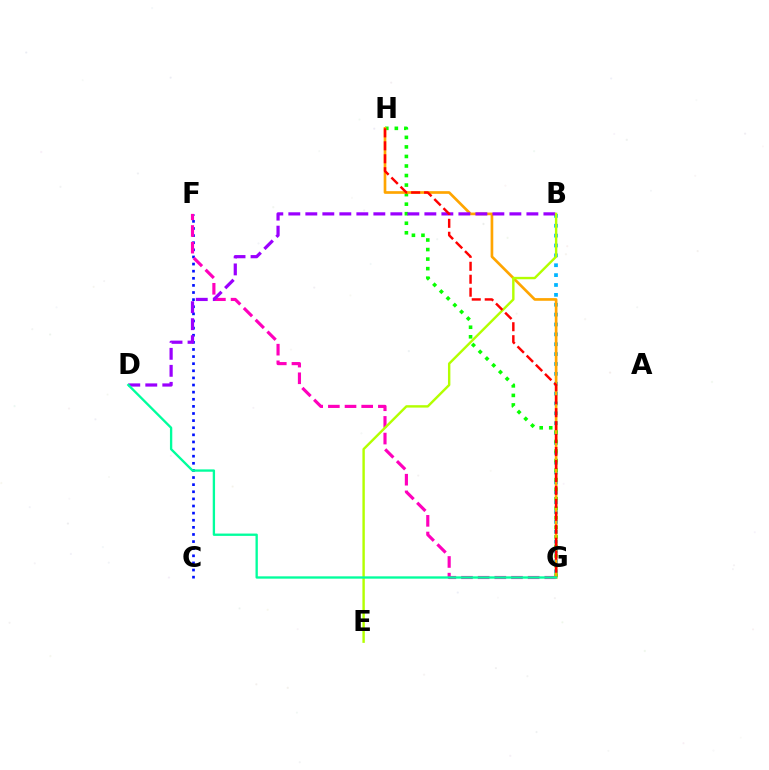{('B', 'G'): [{'color': '#00b5ff', 'line_style': 'dotted', 'thickness': 2.68}], ('C', 'F'): [{'color': '#0010ff', 'line_style': 'dotted', 'thickness': 1.93}], ('F', 'G'): [{'color': '#ff00bd', 'line_style': 'dashed', 'thickness': 2.26}], ('G', 'H'): [{'color': '#08ff00', 'line_style': 'dotted', 'thickness': 2.59}, {'color': '#ffa500', 'line_style': 'solid', 'thickness': 1.92}, {'color': '#ff0000', 'line_style': 'dashed', 'thickness': 1.76}], ('B', 'D'): [{'color': '#9b00ff', 'line_style': 'dashed', 'thickness': 2.31}], ('B', 'E'): [{'color': '#b3ff00', 'line_style': 'solid', 'thickness': 1.73}], ('D', 'G'): [{'color': '#00ff9d', 'line_style': 'solid', 'thickness': 1.68}]}